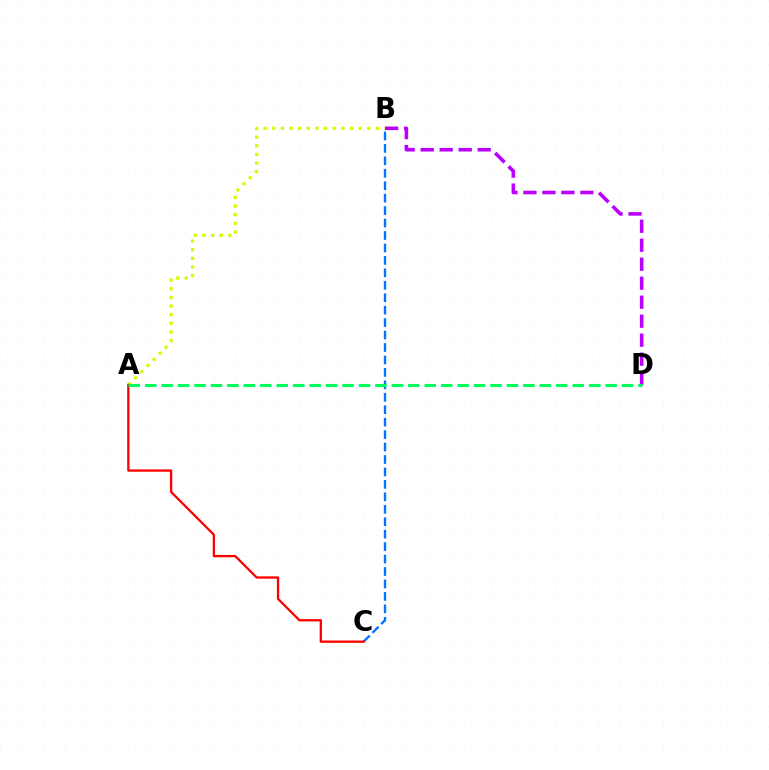{('B', 'C'): [{'color': '#0074ff', 'line_style': 'dashed', 'thickness': 1.69}], ('A', 'B'): [{'color': '#d1ff00', 'line_style': 'dotted', 'thickness': 2.35}], ('A', 'C'): [{'color': '#ff0000', 'line_style': 'solid', 'thickness': 1.66}], ('B', 'D'): [{'color': '#b900ff', 'line_style': 'dashed', 'thickness': 2.58}], ('A', 'D'): [{'color': '#00ff5c', 'line_style': 'dashed', 'thickness': 2.23}]}